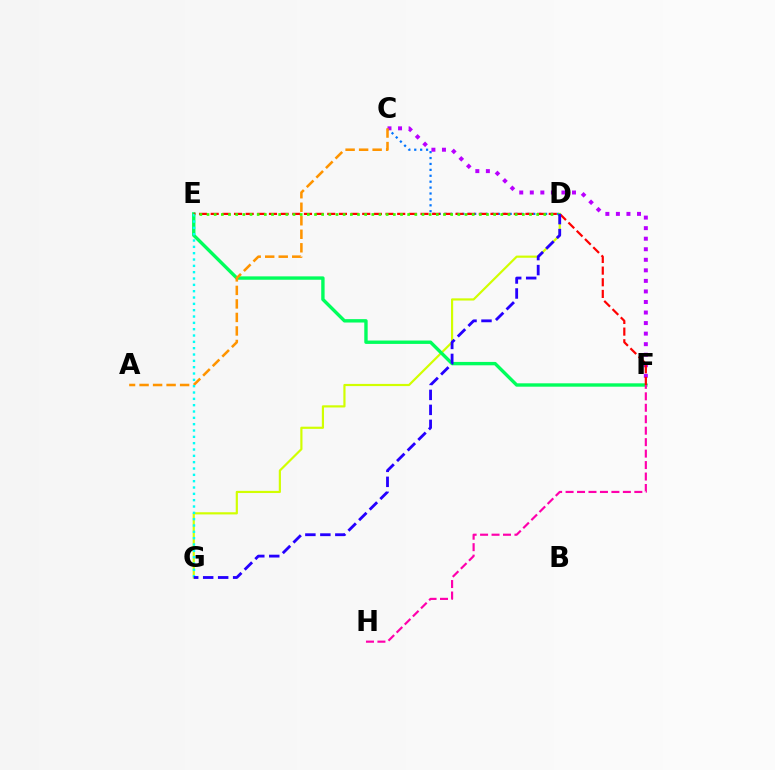{('D', 'G'): [{'color': '#d1ff00', 'line_style': 'solid', 'thickness': 1.57}, {'color': '#2500ff', 'line_style': 'dashed', 'thickness': 2.04}], ('C', 'D'): [{'color': '#0074ff', 'line_style': 'dotted', 'thickness': 1.61}], ('C', 'F'): [{'color': '#b900ff', 'line_style': 'dotted', 'thickness': 2.87}], ('E', 'F'): [{'color': '#00ff5c', 'line_style': 'solid', 'thickness': 2.43}, {'color': '#ff0000', 'line_style': 'dashed', 'thickness': 1.58}], ('A', 'C'): [{'color': '#ff9400', 'line_style': 'dashed', 'thickness': 1.84}], ('E', 'G'): [{'color': '#00fff6', 'line_style': 'dotted', 'thickness': 1.72}], ('D', 'E'): [{'color': '#3dff00', 'line_style': 'dotted', 'thickness': 1.95}], ('F', 'H'): [{'color': '#ff00ac', 'line_style': 'dashed', 'thickness': 1.56}]}